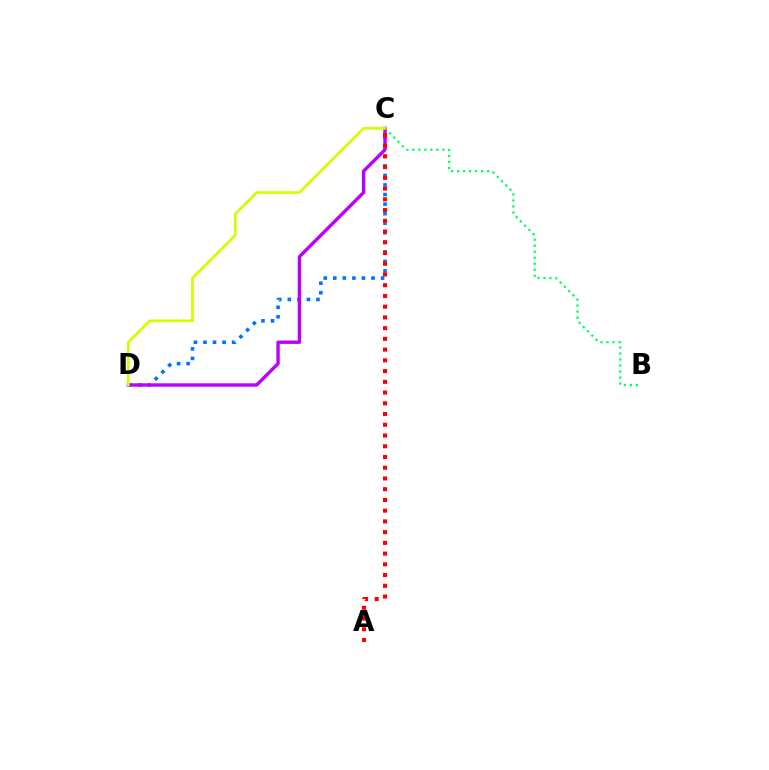{('B', 'C'): [{'color': '#00ff5c', 'line_style': 'dotted', 'thickness': 1.63}], ('C', 'D'): [{'color': '#0074ff', 'line_style': 'dotted', 'thickness': 2.6}, {'color': '#b900ff', 'line_style': 'solid', 'thickness': 2.43}, {'color': '#d1ff00', 'line_style': 'solid', 'thickness': 1.95}], ('A', 'C'): [{'color': '#ff0000', 'line_style': 'dotted', 'thickness': 2.92}]}